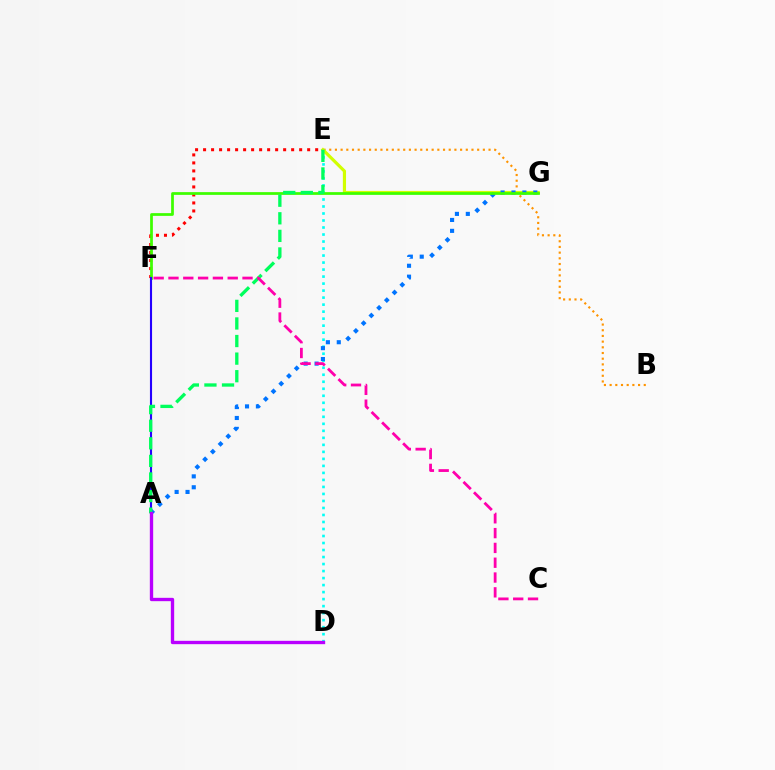{('D', 'E'): [{'color': '#00fff6', 'line_style': 'dotted', 'thickness': 1.9}], ('E', 'F'): [{'color': '#ff0000', 'line_style': 'dotted', 'thickness': 2.18}], ('B', 'E'): [{'color': '#ff9400', 'line_style': 'dotted', 'thickness': 1.55}], ('E', 'G'): [{'color': '#d1ff00', 'line_style': 'solid', 'thickness': 2.28}], ('A', 'G'): [{'color': '#0074ff', 'line_style': 'dotted', 'thickness': 2.96}], ('F', 'G'): [{'color': '#3dff00', 'line_style': 'solid', 'thickness': 1.97}], ('A', 'F'): [{'color': '#2500ff', 'line_style': 'solid', 'thickness': 1.52}], ('A', 'E'): [{'color': '#00ff5c', 'line_style': 'dashed', 'thickness': 2.39}], ('A', 'D'): [{'color': '#b900ff', 'line_style': 'solid', 'thickness': 2.41}], ('C', 'F'): [{'color': '#ff00ac', 'line_style': 'dashed', 'thickness': 2.01}]}